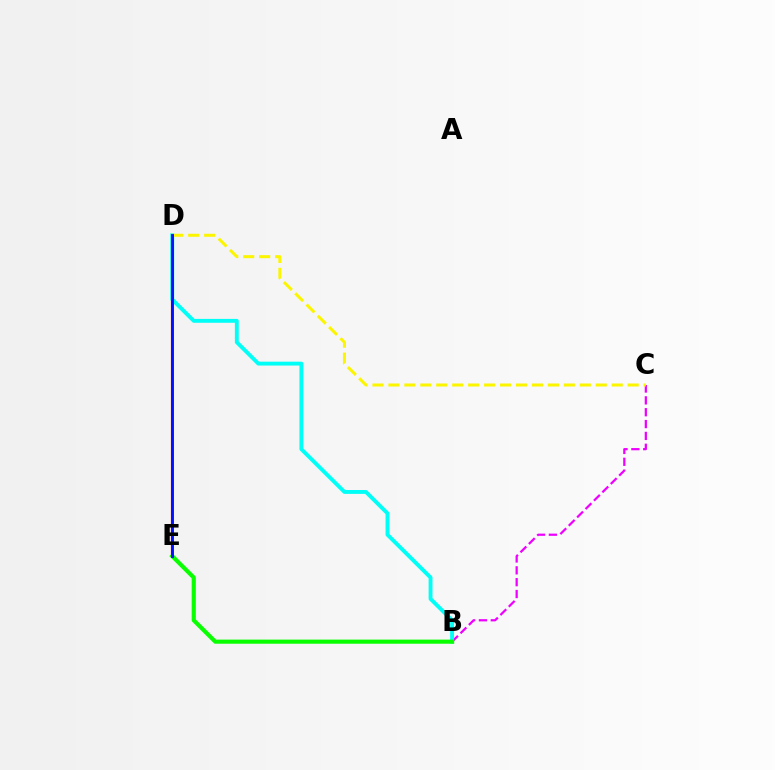{('B', 'C'): [{'color': '#ee00ff', 'line_style': 'dashed', 'thickness': 1.61}], ('D', 'E'): [{'color': '#ff0000', 'line_style': 'solid', 'thickness': 1.55}, {'color': '#0010ff', 'line_style': 'solid', 'thickness': 2.08}], ('B', 'D'): [{'color': '#00fff6', 'line_style': 'solid', 'thickness': 2.79}], ('B', 'E'): [{'color': '#08ff00', 'line_style': 'solid', 'thickness': 2.97}], ('C', 'D'): [{'color': '#fcf500', 'line_style': 'dashed', 'thickness': 2.17}]}